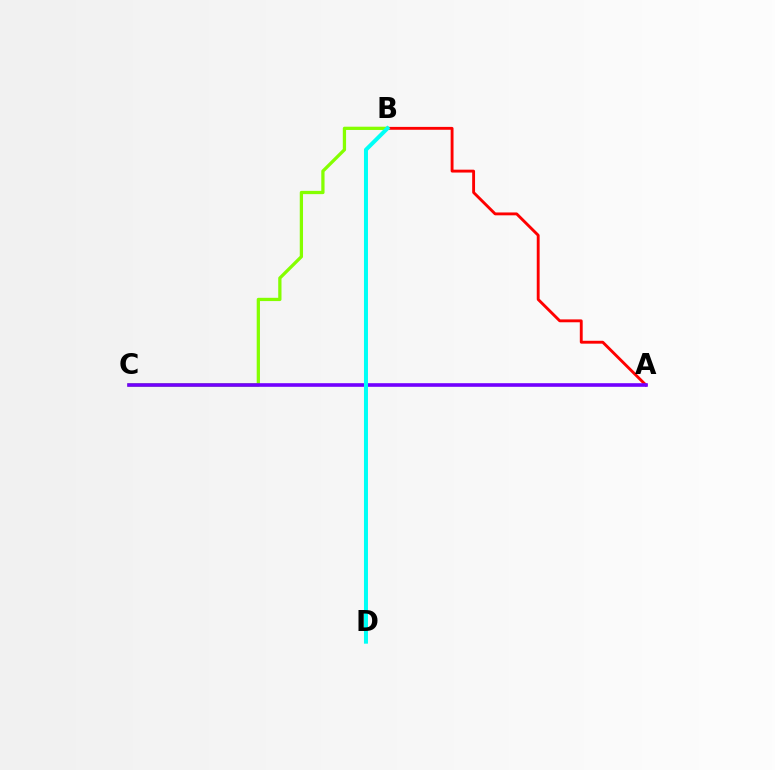{('A', 'B'): [{'color': '#ff0000', 'line_style': 'solid', 'thickness': 2.07}], ('B', 'C'): [{'color': '#84ff00', 'line_style': 'solid', 'thickness': 2.35}], ('A', 'C'): [{'color': '#7200ff', 'line_style': 'solid', 'thickness': 2.61}], ('B', 'D'): [{'color': '#00fff6', 'line_style': 'solid', 'thickness': 2.88}]}